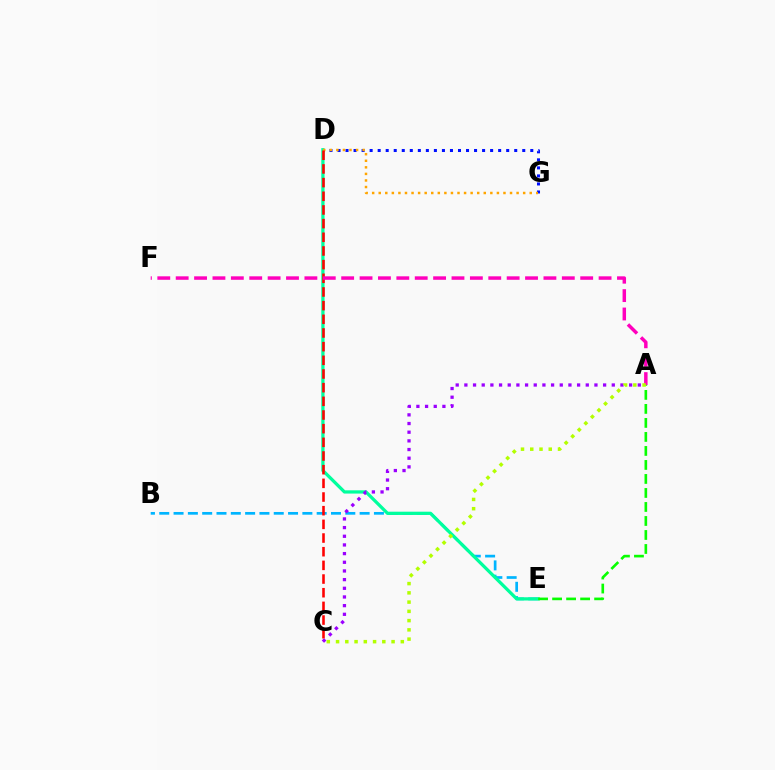{('B', 'E'): [{'color': '#00b5ff', 'line_style': 'dashed', 'thickness': 1.94}], ('D', 'G'): [{'color': '#0010ff', 'line_style': 'dotted', 'thickness': 2.18}, {'color': '#ffa500', 'line_style': 'dotted', 'thickness': 1.78}], ('D', 'E'): [{'color': '#00ff9d', 'line_style': 'solid', 'thickness': 2.34}], ('A', 'E'): [{'color': '#08ff00', 'line_style': 'dashed', 'thickness': 1.9}], ('A', 'C'): [{'color': '#9b00ff', 'line_style': 'dotted', 'thickness': 2.36}, {'color': '#b3ff00', 'line_style': 'dotted', 'thickness': 2.51}], ('C', 'D'): [{'color': '#ff0000', 'line_style': 'dashed', 'thickness': 1.86}], ('A', 'F'): [{'color': '#ff00bd', 'line_style': 'dashed', 'thickness': 2.5}]}